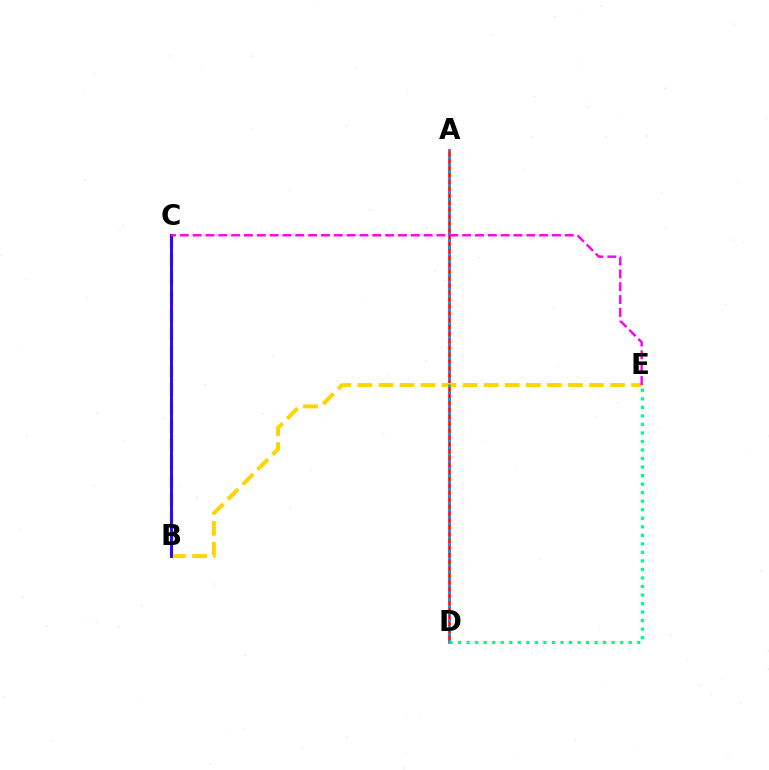{('A', 'D'): [{'color': '#ff0000', 'line_style': 'solid', 'thickness': 1.84}, {'color': '#009eff', 'line_style': 'dotted', 'thickness': 1.88}], ('B', 'C'): [{'color': '#4fff00', 'line_style': 'dashed', 'thickness': 2.5}, {'color': '#3700ff', 'line_style': 'solid', 'thickness': 2.12}], ('B', 'E'): [{'color': '#ffd500', 'line_style': 'dashed', 'thickness': 2.86}], ('D', 'E'): [{'color': '#00ff86', 'line_style': 'dotted', 'thickness': 2.32}], ('C', 'E'): [{'color': '#ff00ed', 'line_style': 'dashed', 'thickness': 1.74}]}